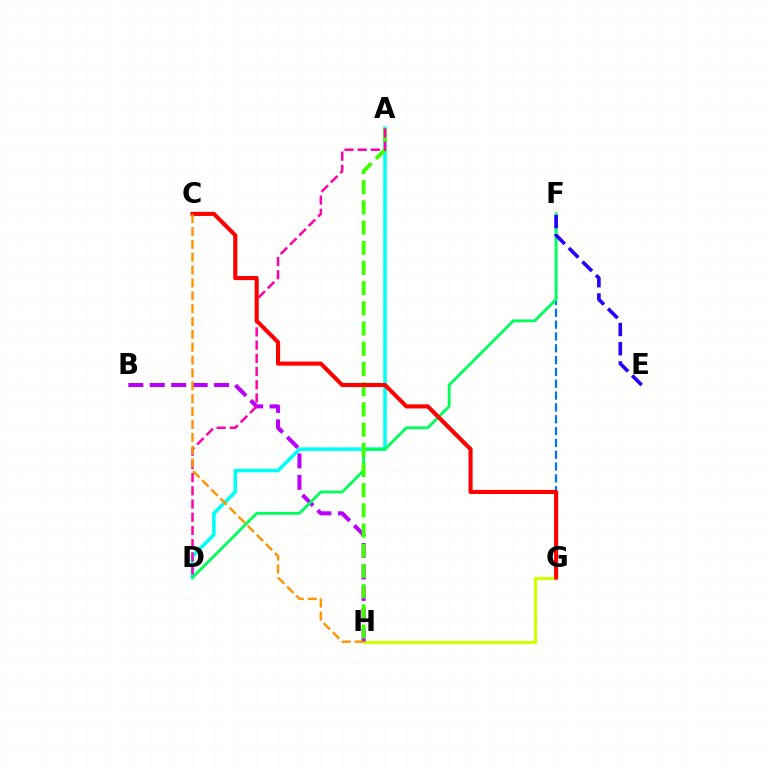{('A', 'D'): [{'color': '#00fff6', 'line_style': 'solid', 'thickness': 2.58}, {'color': '#ff00ac', 'line_style': 'dashed', 'thickness': 1.79}], ('G', 'H'): [{'color': '#d1ff00', 'line_style': 'solid', 'thickness': 2.25}], ('F', 'G'): [{'color': '#0074ff', 'line_style': 'dashed', 'thickness': 1.61}], ('B', 'H'): [{'color': '#b900ff', 'line_style': 'dashed', 'thickness': 2.91}], ('D', 'F'): [{'color': '#00ff5c', 'line_style': 'solid', 'thickness': 2.04}], ('A', 'H'): [{'color': '#3dff00', 'line_style': 'dashed', 'thickness': 2.74}], ('E', 'F'): [{'color': '#2500ff', 'line_style': 'dashed', 'thickness': 2.61}], ('C', 'G'): [{'color': '#ff0000', 'line_style': 'solid', 'thickness': 2.96}], ('C', 'H'): [{'color': '#ff9400', 'line_style': 'dashed', 'thickness': 1.75}]}